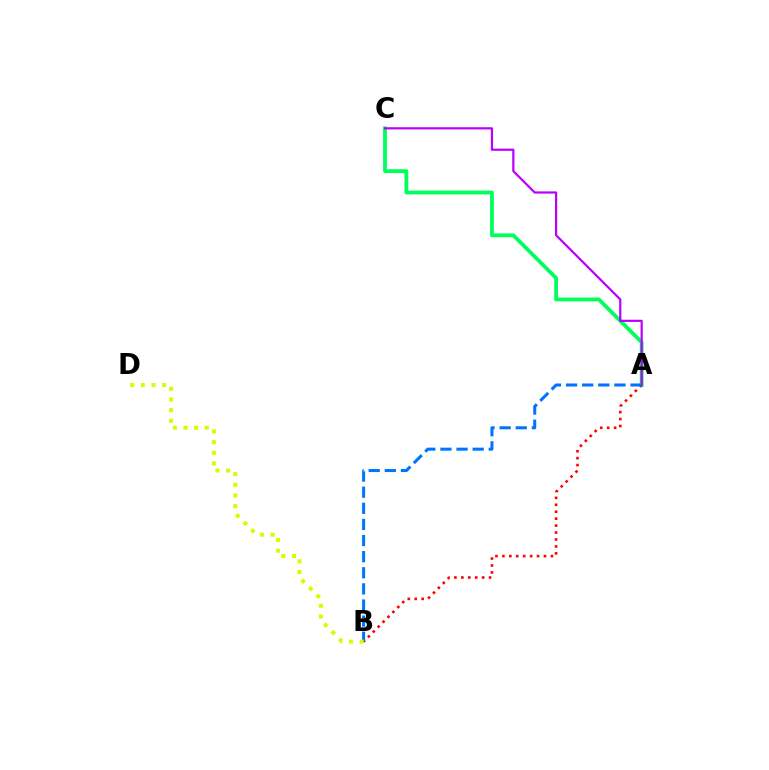{('A', 'C'): [{'color': '#00ff5c', 'line_style': 'solid', 'thickness': 2.73}, {'color': '#b900ff', 'line_style': 'solid', 'thickness': 1.59}], ('A', 'B'): [{'color': '#ff0000', 'line_style': 'dotted', 'thickness': 1.88}, {'color': '#0074ff', 'line_style': 'dashed', 'thickness': 2.19}], ('B', 'D'): [{'color': '#d1ff00', 'line_style': 'dotted', 'thickness': 2.9}]}